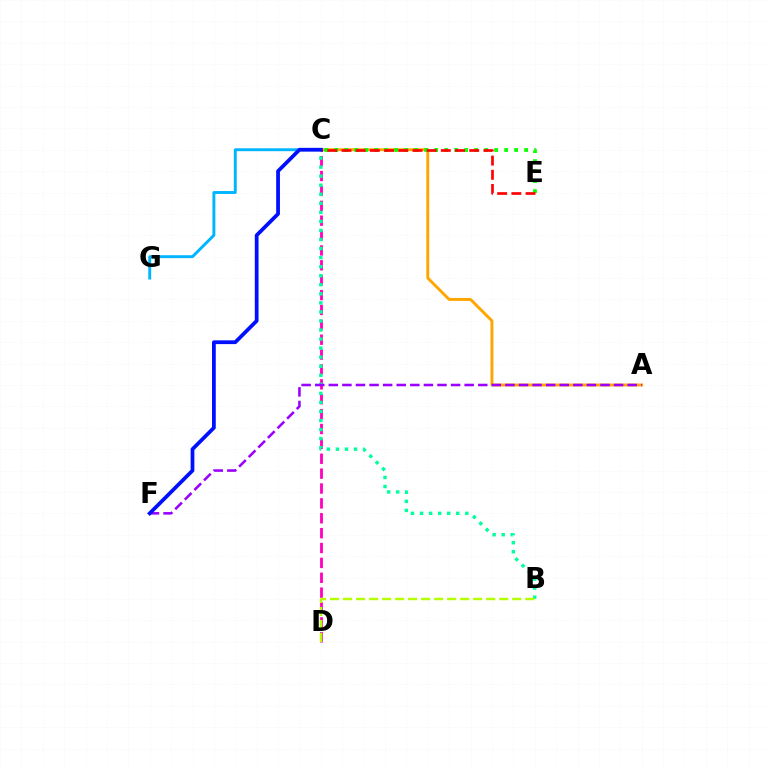{('C', 'D'): [{'color': '#ff00bd', 'line_style': 'dashed', 'thickness': 2.02}], ('A', 'C'): [{'color': '#ffa500', 'line_style': 'solid', 'thickness': 2.09}], ('B', 'C'): [{'color': '#00ff9d', 'line_style': 'dotted', 'thickness': 2.46}], ('A', 'F'): [{'color': '#9b00ff', 'line_style': 'dashed', 'thickness': 1.85}], ('C', 'G'): [{'color': '#00b5ff', 'line_style': 'solid', 'thickness': 2.1}], ('B', 'D'): [{'color': '#b3ff00', 'line_style': 'dashed', 'thickness': 1.77}], ('C', 'E'): [{'color': '#08ff00', 'line_style': 'dotted', 'thickness': 2.72}, {'color': '#ff0000', 'line_style': 'dashed', 'thickness': 1.93}], ('C', 'F'): [{'color': '#0010ff', 'line_style': 'solid', 'thickness': 2.71}]}